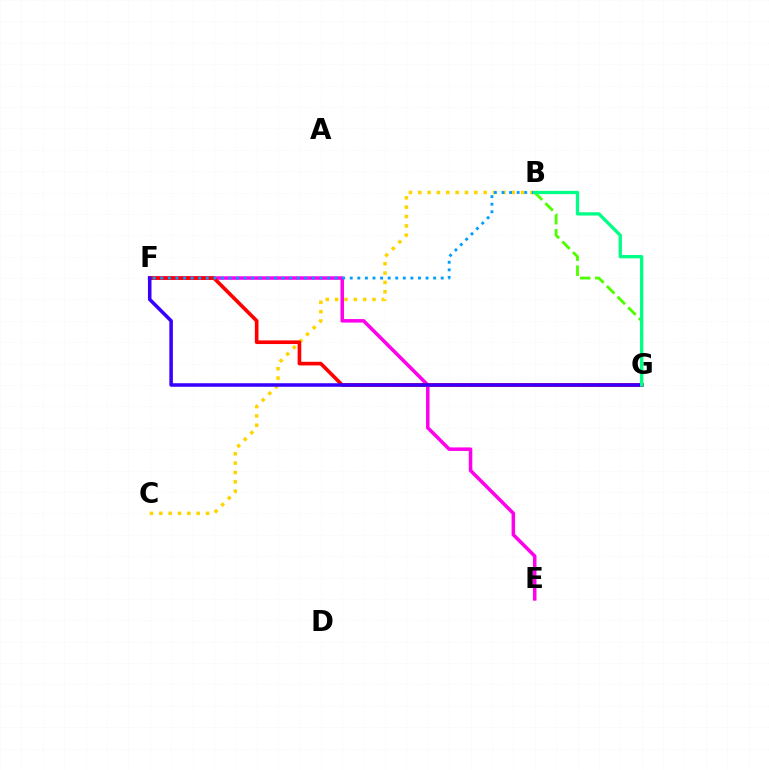{('E', 'F'): [{'color': '#ff00ed', 'line_style': 'solid', 'thickness': 2.54}], ('B', 'C'): [{'color': '#ffd500', 'line_style': 'dotted', 'thickness': 2.54}], ('F', 'G'): [{'color': '#ff0000', 'line_style': 'solid', 'thickness': 2.62}, {'color': '#3700ff', 'line_style': 'solid', 'thickness': 2.55}], ('B', 'F'): [{'color': '#009eff', 'line_style': 'dotted', 'thickness': 2.06}], ('B', 'G'): [{'color': '#4fff00', 'line_style': 'dashed', 'thickness': 2.05}, {'color': '#00ff86', 'line_style': 'solid', 'thickness': 2.38}]}